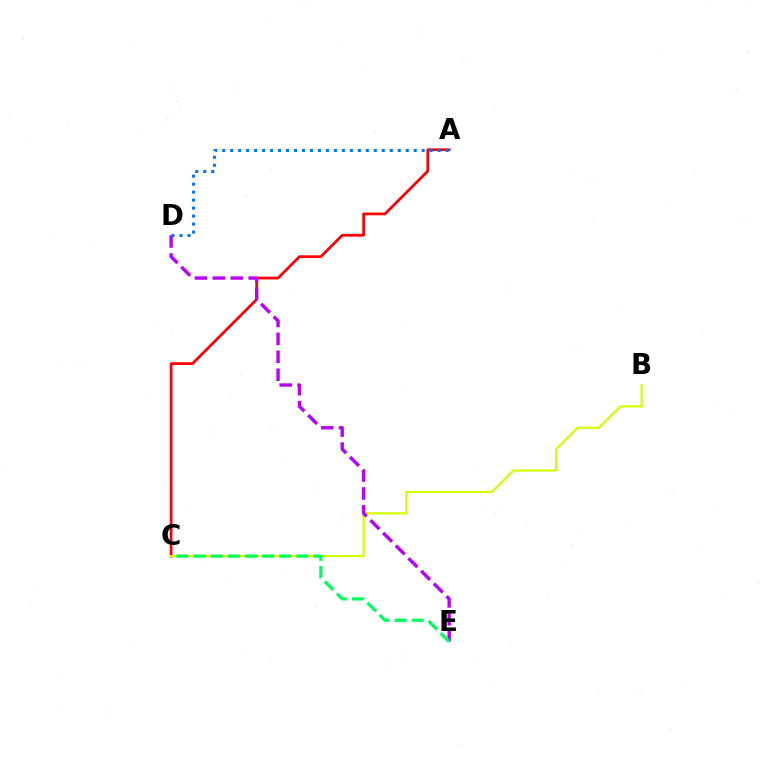{('A', 'C'): [{'color': '#ff0000', 'line_style': 'solid', 'thickness': 1.98}], ('B', 'C'): [{'color': '#d1ff00', 'line_style': 'solid', 'thickness': 1.57}], ('D', 'E'): [{'color': '#b900ff', 'line_style': 'dashed', 'thickness': 2.43}], ('A', 'D'): [{'color': '#0074ff', 'line_style': 'dotted', 'thickness': 2.17}], ('C', 'E'): [{'color': '#00ff5c', 'line_style': 'dashed', 'thickness': 2.33}]}